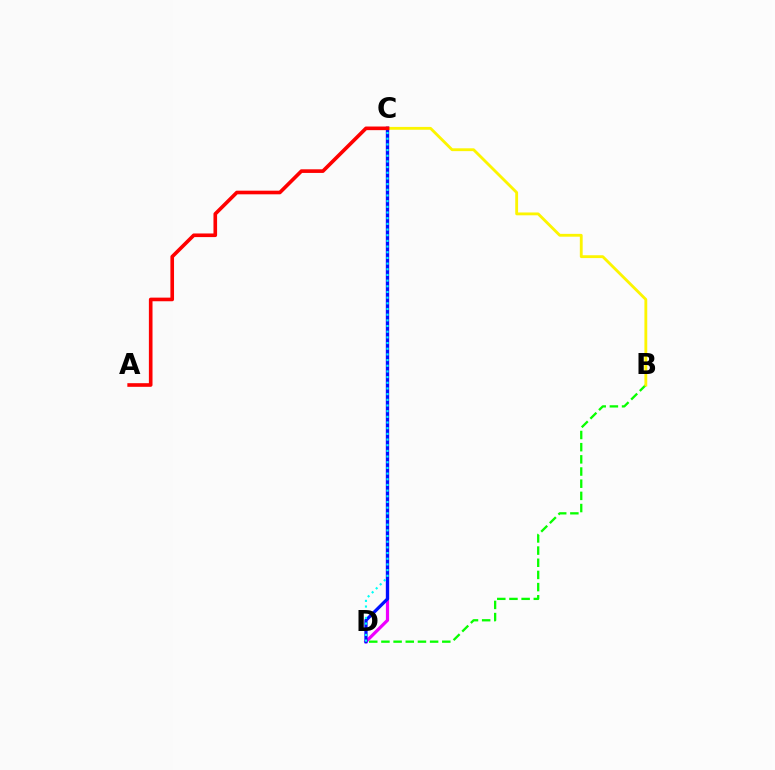{('B', 'D'): [{'color': '#08ff00', 'line_style': 'dashed', 'thickness': 1.65}], ('C', 'D'): [{'color': '#ee00ff', 'line_style': 'solid', 'thickness': 2.31}, {'color': '#0010ff', 'line_style': 'solid', 'thickness': 2.32}, {'color': '#00fff6', 'line_style': 'dotted', 'thickness': 1.54}], ('B', 'C'): [{'color': '#fcf500', 'line_style': 'solid', 'thickness': 2.04}], ('A', 'C'): [{'color': '#ff0000', 'line_style': 'solid', 'thickness': 2.61}]}